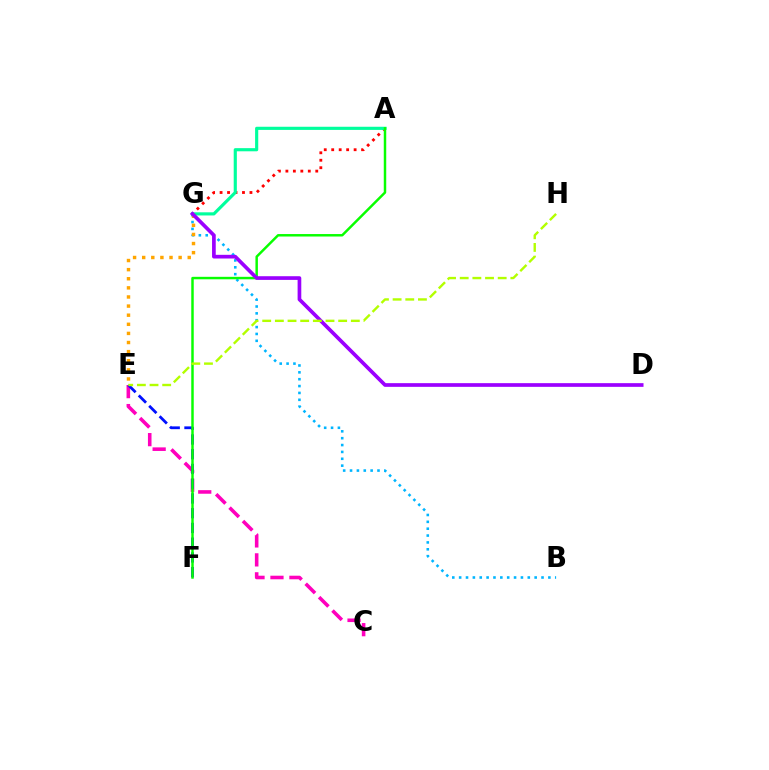{('C', 'E'): [{'color': '#ff00bd', 'line_style': 'dashed', 'thickness': 2.58}], ('E', 'F'): [{'color': '#0010ff', 'line_style': 'dashed', 'thickness': 2.0}], ('B', 'G'): [{'color': '#00b5ff', 'line_style': 'dotted', 'thickness': 1.86}], ('A', 'G'): [{'color': '#ff0000', 'line_style': 'dotted', 'thickness': 2.03}, {'color': '#00ff9d', 'line_style': 'solid', 'thickness': 2.27}], ('E', 'G'): [{'color': '#ffa500', 'line_style': 'dotted', 'thickness': 2.48}], ('A', 'F'): [{'color': '#08ff00', 'line_style': 'solid', 'thickness': 1.78}], ('D', 'G'): [{'color': '#9b00ff', 'line_style': 'solid', 'thickness': 2.65}], ('E', 'H'): [{'color': '#b3ff00', 'line_style': 'dashed', 'thickness': 1.72}]}